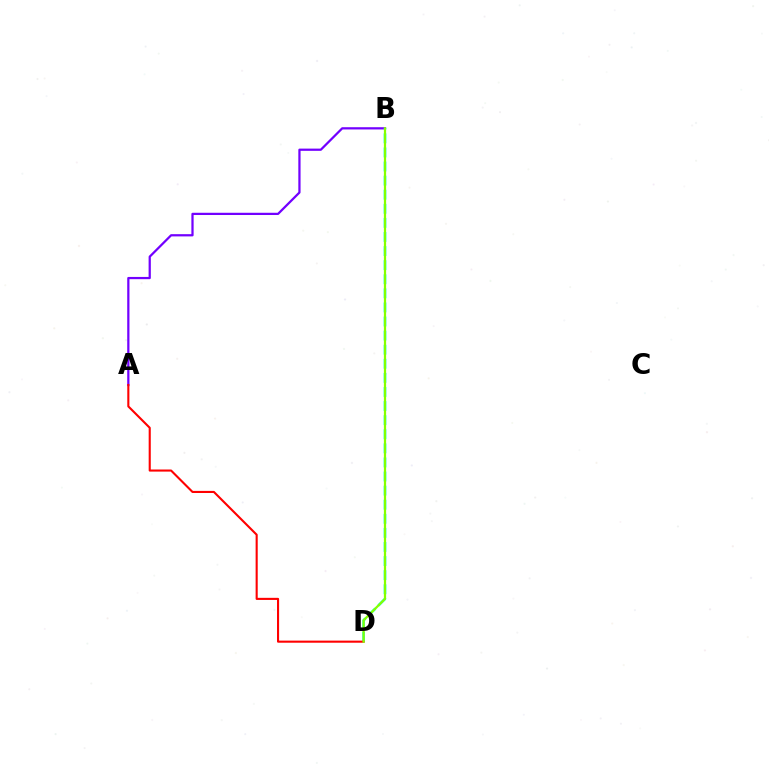{('A', 'B'): [{'color': '#7200ff', 'line_style': 'solid', 'thickness': 1.61}], ('B', 'D'): [{'color': '#00fff6', 'line_style': 'dashed', 'thickness': 1.91}, {'color': '#84ff00', 'line_style': 'solid', 'thickness': 1.61}], ('A', 'D'): [{'color': '#ff0000', 'line_style': 'solid', 'thickness': 1.51}]}